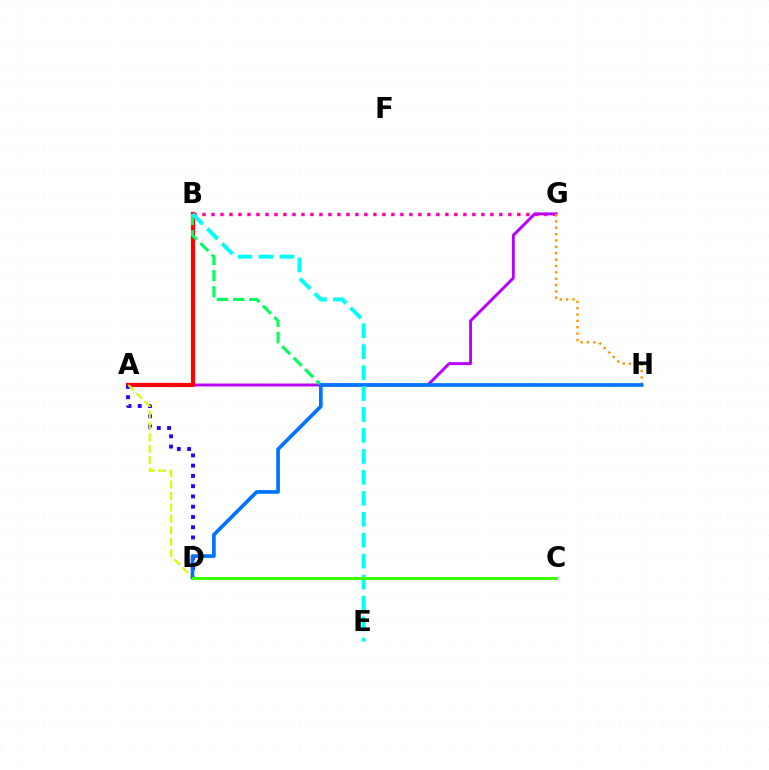{('B', 'G'): [{'color': '#ff00ac', 'line_style': 'dotted', 'thickness': 2.44}], ('A', 'G'): [{'color': '#b900ff', 'line_style': 'solid', 'thickness': 2.11}], ('A', 'B'): [{'color': '#ff0000', 'line_style': 'solid', 'thickness': 3.0}], ('A', 'D'): [{'color': '#2500ff', 'line_style': 'dotted', 'thickness': 2.79}, {'color': '#d1ff00', 'line_style': 'dashed', 'thickness': 1.55}], ('G', 'H'): [{'color': '#ff9400', 'line_style': 'dotted', 'thickness': 1.73}], ('B', 'H'): [{'color': '#00ff5c', 'line_style': 'dashed', 'thickness': 2.2}], ('D', 'H'): [{'color': '#0074ff', 'line_style': 'solid', 'thickness': 2.65}], ('B', 'E'): [{'color': '#00fff6', 'line_style': 'dashed', 'thickness': 2.85}], ('C', 'D'): [{'color': '#3dff00', 'line_style': 'solid', 'thickness': 2.15}]}